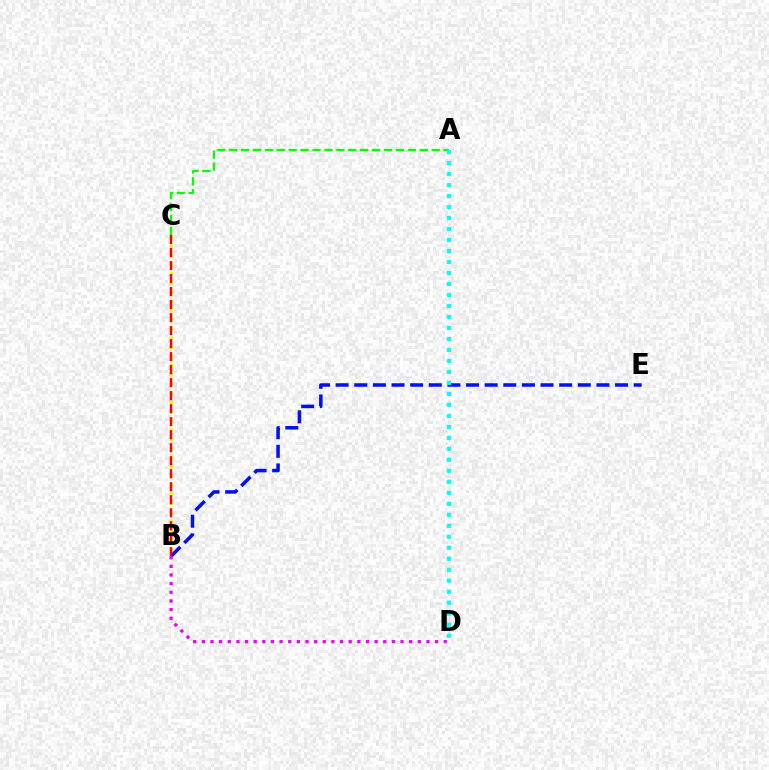{('B', 'E'): [{'color': '#0010ff', 'line_style': 'dashed', 'thickness': 2.53}], ('B', 'C'): [{'color': '#fcf500', 'line_style': 'dotted', 'thickness': 2.49}, {'color': '#ff0000', 'line_style': 'dashed', 'thickness': 1.77}], ('A', 'C'): [{'color': '#08ff00', 'line_style': 'dashed', 'thickness': 1.62}], ('B', 'D'): [{'color': '#ee00ff', 'line_style': 'dotted', 'thickness': 2.35}], ('A', 'D'): [{'color': '#00fff6', 'line_style': 'dotted', 'thickness': 2.99}]}